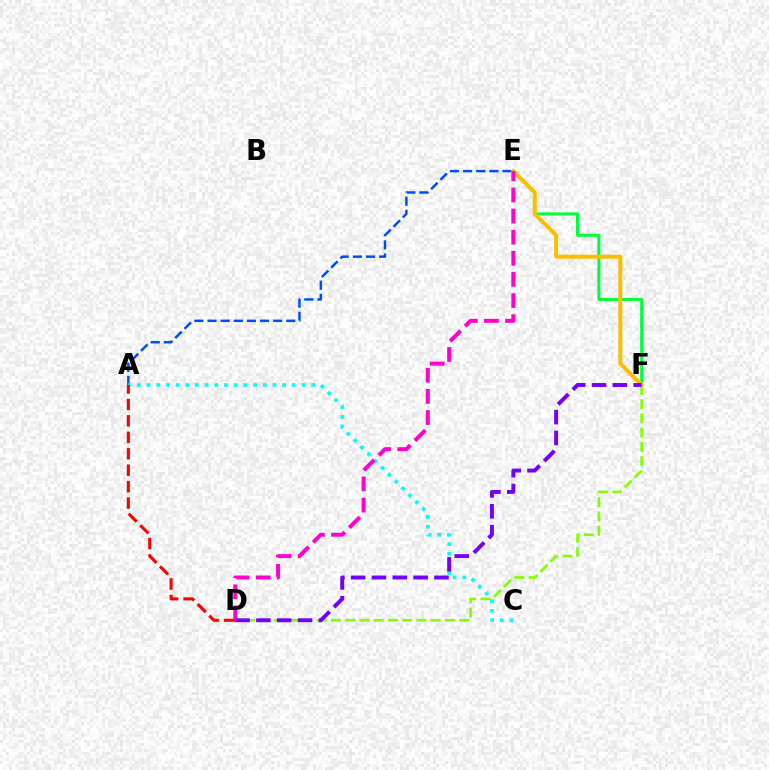{('D', 'F'): [{'color': '#84ff00', 'line_style': 'dashed', 'thickness': 1.93}, {'color': '#7200ff', 'line_style': 'dashed', 'thickness': 2.83}], ('E', 'F'): [{'color': '#00ff39', 'line_style': 'solid', 'thickness': 2.15}, {'color': '#ffbd00', 'line_style': 'solid', 'thickness': 2.88}], ('A', 'E'): [{'color': '#004bff', 'line_style': 'dashed', 'thickness': 1.78}], ('A', 'C'): [{'color': '#00fff6', 'line_style': 'dotted', 'thickness': 2.63}], ('A', 'D'): [{'color': '#ff0000', 'line_style': 'dashed', 'thickness': 2.23}], ('D', 'E'): [{'color': '#ff00cf', 'line_style': 'dashed', 'thickness': 2.87}]}